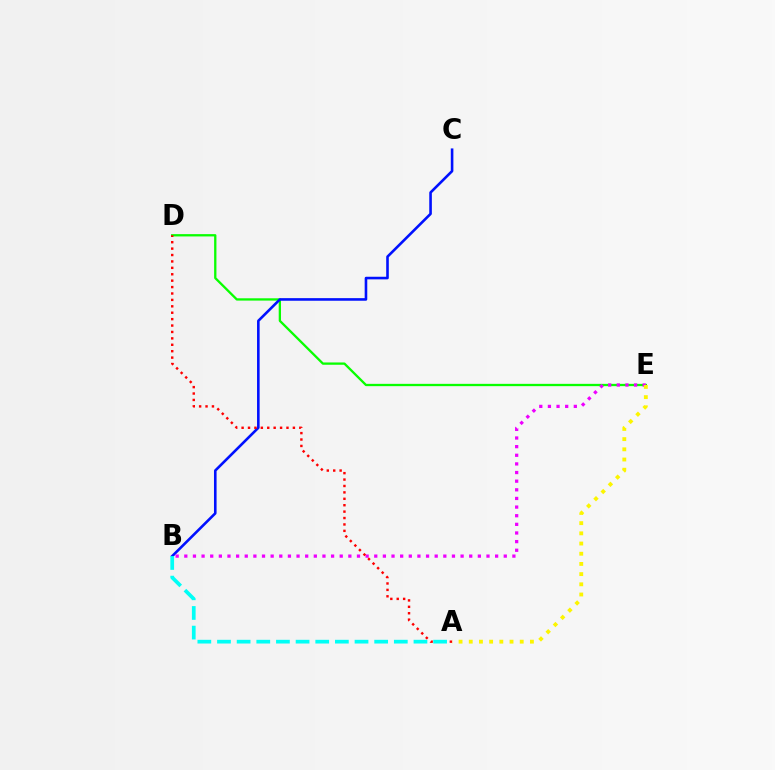{('D', 'E'): [{'color': '#08ff00', 'line_style': 'solid', 'thickness': 1.66}], ('B', 'C'): [{'color': '#0010ff', 'line_style': 'solid', 'thickness': 1.87}], ('B', 'E'): [{'color': '#ee00ff', 'line_style': 'dotted', 'thickness': 2.35}], ('A', 'E'): [{'color': '#fcf500', 'line_style': 'dotted', 'thickness': 2.77}], ('A', 'D'): [{'color': '#ff0000', 'line_style': 'dotted', 'thickness': 1.74}], ('A', 'B'): [{'color': '#00fff6', 'line_style': 'dashed', 'thickness': 2.67}]}